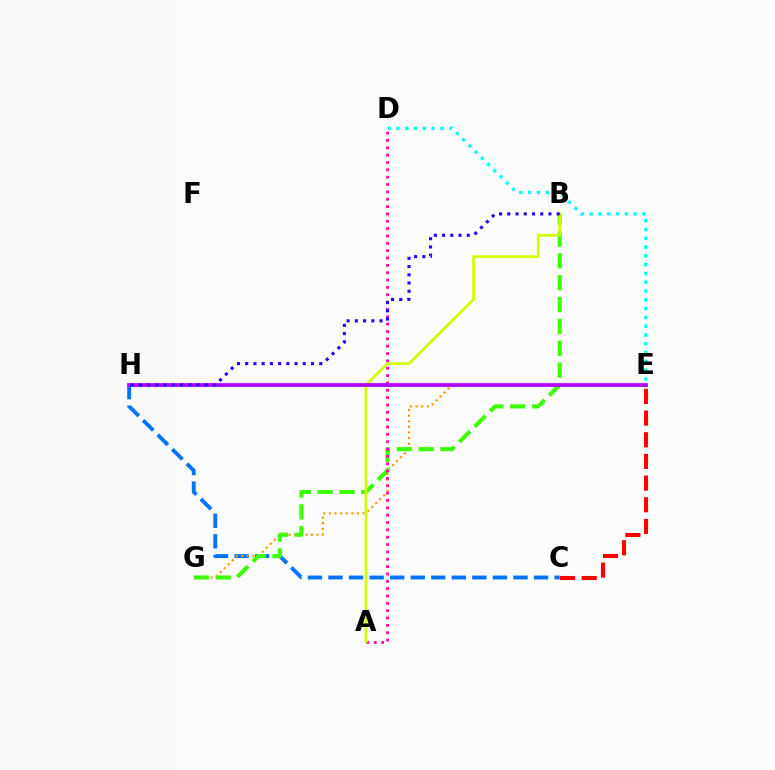{('C', 'H'): [{'color': '#0074ff', 'line_style': 'dashed', 'thickness': 2.79}], ('E', 'G'): [{'color': '#ff9400', 'line_style': 'dotted', 'thickness': 1.53}], ('B', 'G'): [{'color': '#3dff00', 'line_style': 'dashed', 'thickness': 2.97}], ('A', 'D'): [{'color': '#ff00ac', 'line_style': 'dotted', 'thickness': 2.0}], ('E', 'H'): [{'color': '#00ff5c', 'line_style': 'solid', 'thickness': 2.11}, {'color': '#b900ff', 'line_style': 'solid', 'thickness': 2.68}], ('A', 'B'): [{'color': '#d1ff00', 'line_style': 'solid', 'thickness': 2.0}], ('D', 'E'): [{'color': '#00fff6', 'line_style': 'dotted', 'thickness': 2.39}], ('C', 'E'): [{'color': '#ff0000', 'line_style': 'dashed', 'thickness': 2.94}], ('B', 'H'): [{'color': '#2500ff', 'line_style': 'dotted', 'thickness': 2.24}]}